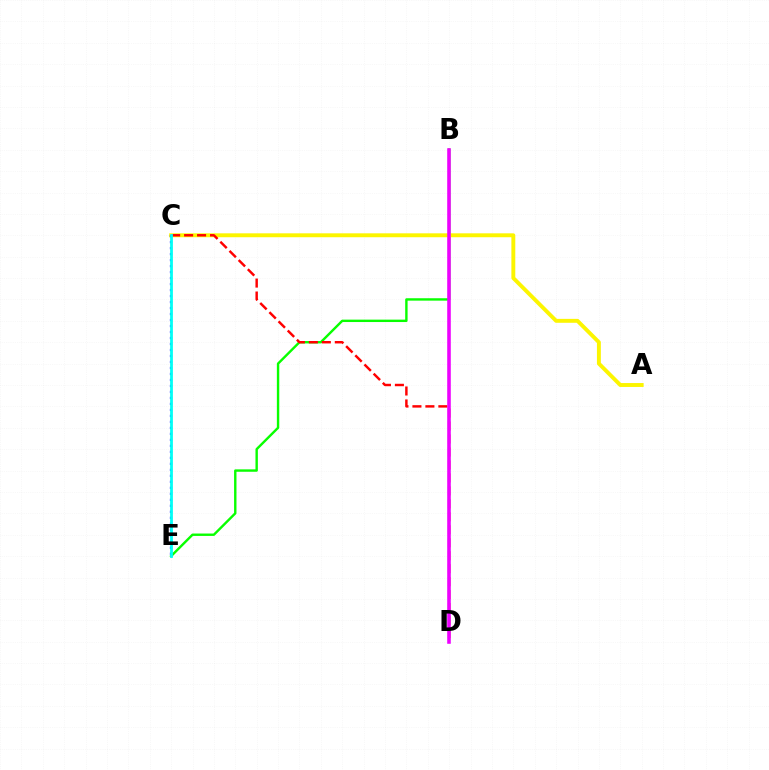{('B', 'E'): [{'color': '#08ff00', 'line_style': 'solid', 'thickness': 1.73}], ('A', 'C'): [{'color': '#fcf500', 'line_style': 'solid', 'thickness': 2.82}], ('C', 'D'): [{'color': '#ff0000', 'line_style': 'dashed', 'thickness': 1.76}], ('C', 'E'): [{'color': '#0010ff', 'line_style': 'dotted', 'thickness': 1.63}, {'color': '#00fff6', 'line_style': 'solid', 'thickness': 2.0}], ('B', 'D'): [{'color': '#ee00ff', 'line_style': 'solid', 'thickness': 2.57}]}